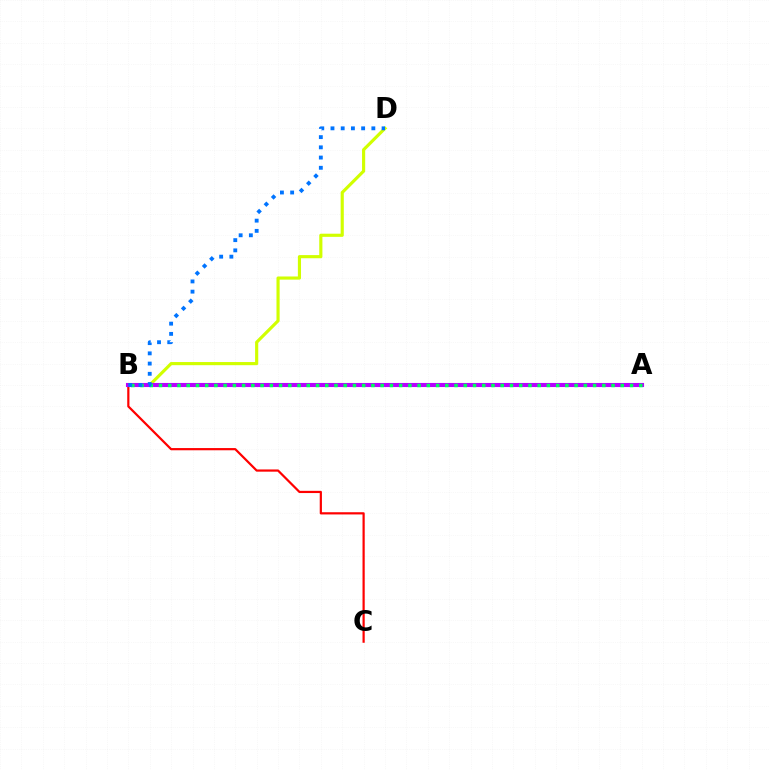{('B', 'C'): [{'color': '#ff0000', 'line_style': 'solid', 'thickness': 1.59}], ('B', 'D'): [{'color': '#d1ff00', 'line_style': 'solid', 'thickness': 2.27}, {'color': '#0074ff', 'line_style': 'dotted', 'thickness': 2.78}], ('A', 'B'): [{'color': '#b900ff', 'line_style': 'solid', 'thickness': 2.94}, {'color': '#00ff5c', 'line_style': 'dotted', 'thickness': 2.51}]}